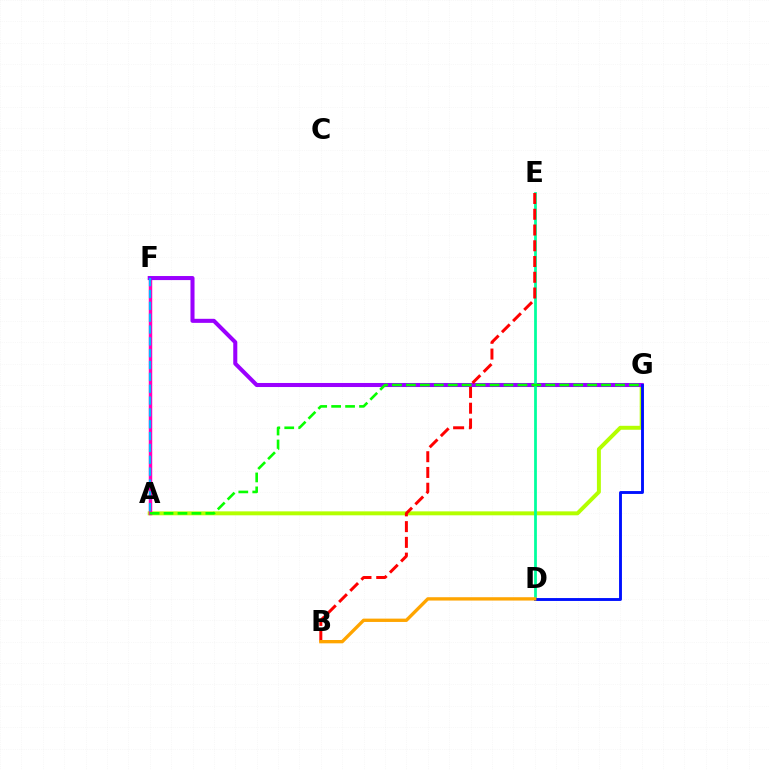{('A', 'G'): [{'color': '#b3ff00', 'line_style': 'solid', 'thickness': 2.84}, {'color': '#08ff00', 'line_style': 'dashed', 'thickness': 1.89}], ('A', 'F'): [{'color': '#ff00bd', 'line_style': 'solid', 'thickness': 2.49}, {'color': '#00b5ff', 'line_style': 'dashed', 'thickness': 1.61}], ('F', 'G'): [{'color': '#9b00ff', 'line_style': 'solid', 'thickness': 2.92}], ('D', 'E'): [{'color': '#00ff9d', 'line_style': 'solid', 'thickness': 1.99}], ('B', 'E'): [{'color': '#ff0000', 'line_style': 'dashed', 'thickness': 2.14}], ('D', 'G'): [{'color': '#0010ff', 'line_style': 'solid', 'thickness': 2.07}], ('B', 'D'): [{'color': '#ffa500', 'line_style': 'solid', 'thickness': 2.4}]}